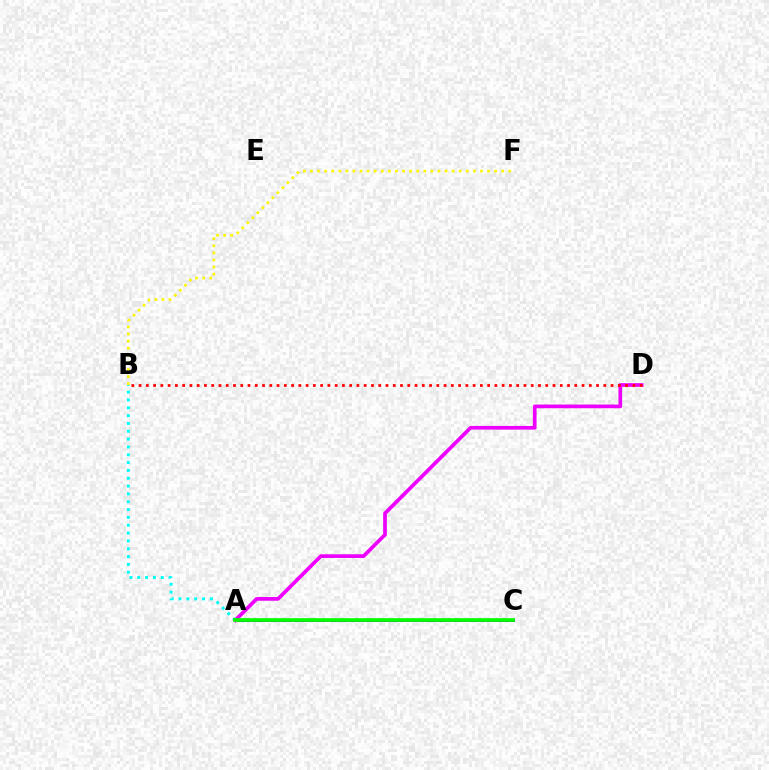{('A', 'C'): [{'color': '#0010ff', 'line_style': 'solid', 'thickness': 2.1}, {'color': '#08ff00', 'line_style': 'solid', 'thickness': 2.67}], ('A', 'D'): [{'color': '#ee00ff', 'line_style': 'solid', 'thickness': 2.66}], ('B', 'D'): [{'color': '#ff0000', 'line_style': 'dotted', 'thickness': 1.97}], ('A', 'B'): [{'color': '#00fff6', 'line_style': 'dotted', 'thickness': 2.13}], ('B', 'F'): [{'color': '#fcf500', 'line_style': 'dotted', 'thickness': 1.92}]}